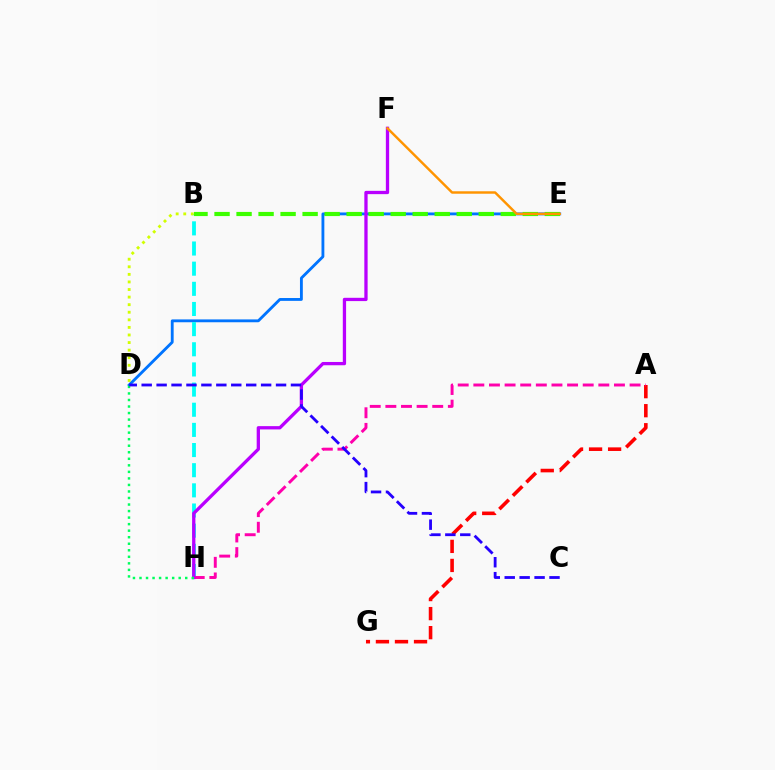{('D', 'E'): [{'color': '#0074ff', 'line_style': 'solid', 'thickness': 2.05}], ('B', 'H'): [{'color': '#00fff6', 'line_style': 'dashed', 'thickness': 2.74}], ('A', 'G'): [{'color': '#ff0000', 'line_style': 'dashed', 'thickness': 2.59}], ('B', 'D'): [{'color': '#d1ff00', 'line_style': 'dotted', 'thickness': 2.06}], ('A', 'H'): [{'color': '#ff00ac', 'line_style': 'dashed', 'thickness': 2.12}], ('F', 'H'): [{'color': '#b900ff', 'line_style': 'solid', 'thickness': 2.37}], ('B', 'E'): [{'color': '#3dff00', 'line_style': 'dashed', 'thickness': 2.99}], ('E', 'F'): [{'color': '#ff9400', 'line_style': 'solid', 'thickness': 1.76}], ('D', 'H'): [{'color': '#00ff5c', 'line_style': 'dotted', 'thickness': 1.78}], ('C', 'D'): [{'color': '#2500ff', 'line_style': 'dashed', 'thickness': 2.03}]}